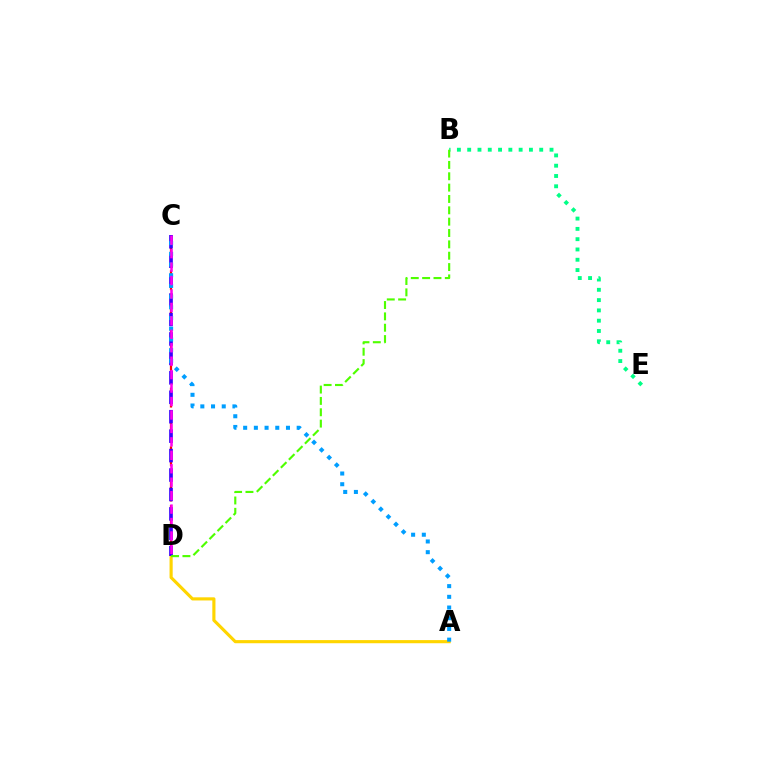{('B', 'E'): [{'color': '#00ff86', 'line_style': 'dotted', 'thickness': 2.8}], ('C', 'D'): [{'color': '#ff0000', 'line_style': 'dashed', 'thickness': 1.59}, {'color': '#3700ff', 'line_style': 'dashed', 'thickness': 2.64}, {'color': '#ff00ed', 'line_style': 'dashed', 'thickness': 1.83}], ('A', 'D'): [{'color': '#ffd500', 'line_style': 'solid', 'thickness': 2.26}], ('B', 'D'): [{'color': '#4fff00', 'line_style': 'dashed', 'thickness': 1.54}], ('A', 'C'): [{'color': '#009eff', 'line_style': 'dotted', 'thickness': 2.91}]}